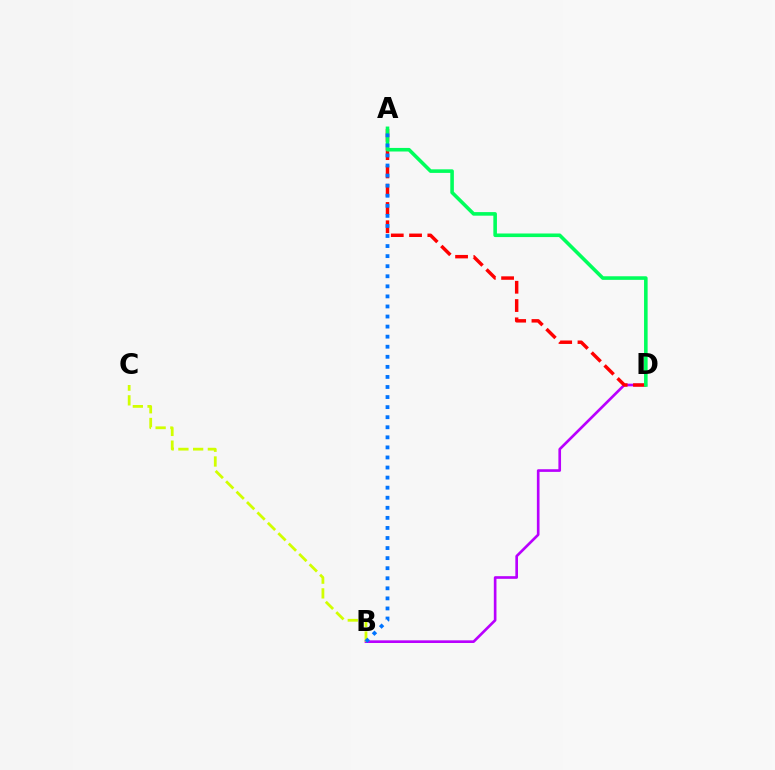{('B', 'D'): [{'color': '#b900ff', 'line_style': 'solid', 'thickness': 1.91}], ('A', 'D'): [{'color': '#ff0000', 'line_style': 'dashed', 'thickness': 2.48}, {'color': '#00ff5c', 'line_style': 'solid', 'thickness': 2.58}], ('B', 'C'): [{'color': '#d1ff00', 'line_style': 'dashed', 'thickness': 2.0}], ('A', 'B'): [{'color': '#0074ff', 'line_style': 'dotted', 'thickness': 2.74}]}